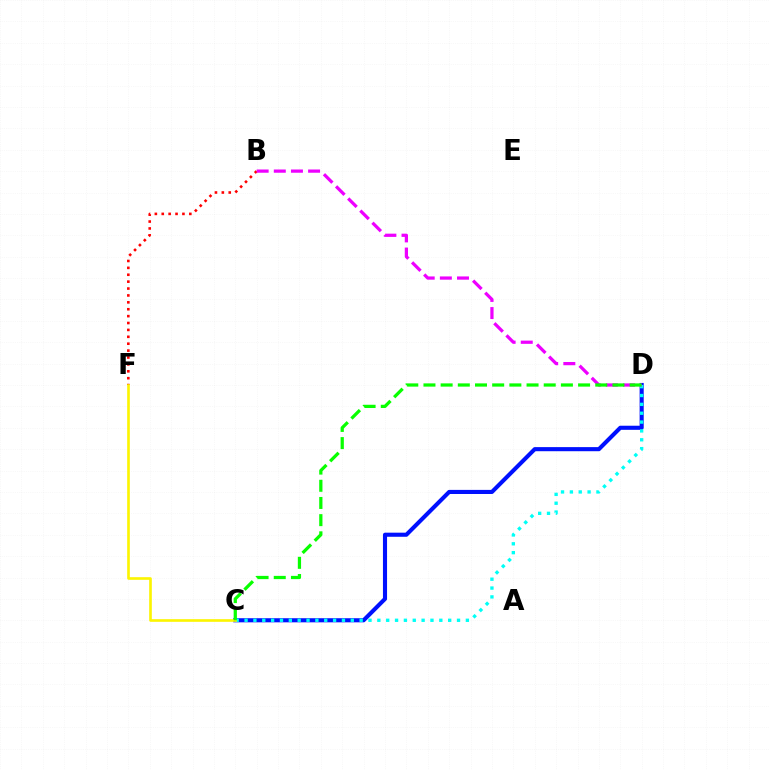{('B', 'F'): [{'color': '#ff0000', 'line_style': 'dotted', 'thickness': 1.87}], ('C', 'D'): [{'color': '#0010ff', 'line_style': 'solid', 'thickness': 2.95}, {'color': '#00fff6', 'line_style': 'dotted', 'thickness': 2.41}, {'color': '#08ff00', 'line_style': 'dashed', 'thickness': 2.33}], ('C', 'F'): [{'color': '#fcf500', 'line_style': 'solid', 'thickness': 1.9}], ('B', 'D'): [{'color': '#ee00ff', 'line_style': 'dashed', 'thickness': 2.33}]}